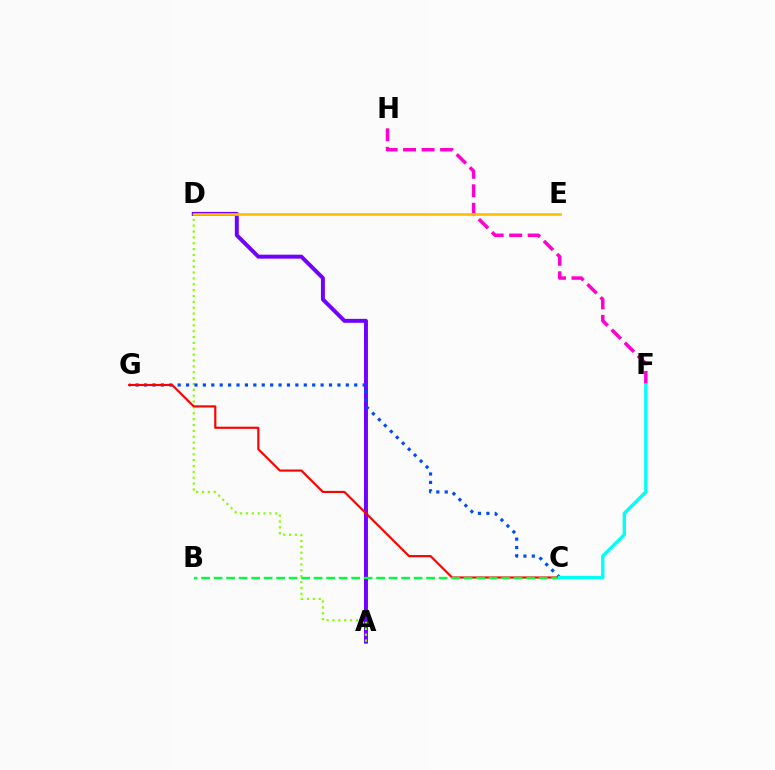{('A', 'D'): [{'color': '#7200ff', 'line_style': 'solid', 'thickness': 2.85}, {'color': '#84ff00', 'line_style': 'dotted', 'thickness': 1.59}], ('C', 'G'): [{'color': '#004bff', 'line_style': 'dotted', 'thickness': 2.28}, {'color': '#ff0000', 'line_style': 'solid', 'thickness': 1.54}], ('F', 'H'): [{'color': '#ff00cf', 'line_style': 'dashed', 'thickness': 2.51}], ('B', 'C'): [{'color': '#00ff39', 'line_style': 'dashed', 'thickness': 1.7}], ('C', 'F'): [{'color': '#00fff6', 'line_style': 'solid', 'thickness': 2.42}], ('D', 'E'): [{'color': '#ffbd00', 'line_style': 'solid', 'thickness': 1.9}]}